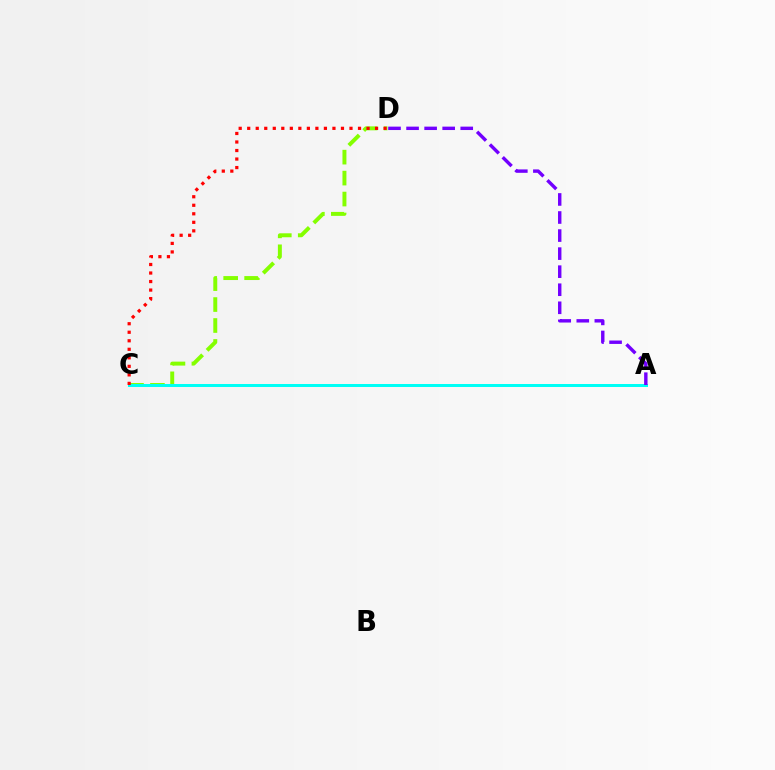{('C', 'D'): [{'color': '#84ff00', 'line_style': 'dashed', 'thickness': 2.85}, {'color': '#ff0000', 'line_style': 'dotted', 'thickness': 2.32}], ('A', 'C'): [{'color': '#00fff6', 'line_style': 'solid', 'thickness': 2.15}], ('A', 'D'): [{'color': '#7200ff', 'line_style': 'dashed', 'thickness': 2.45}]}